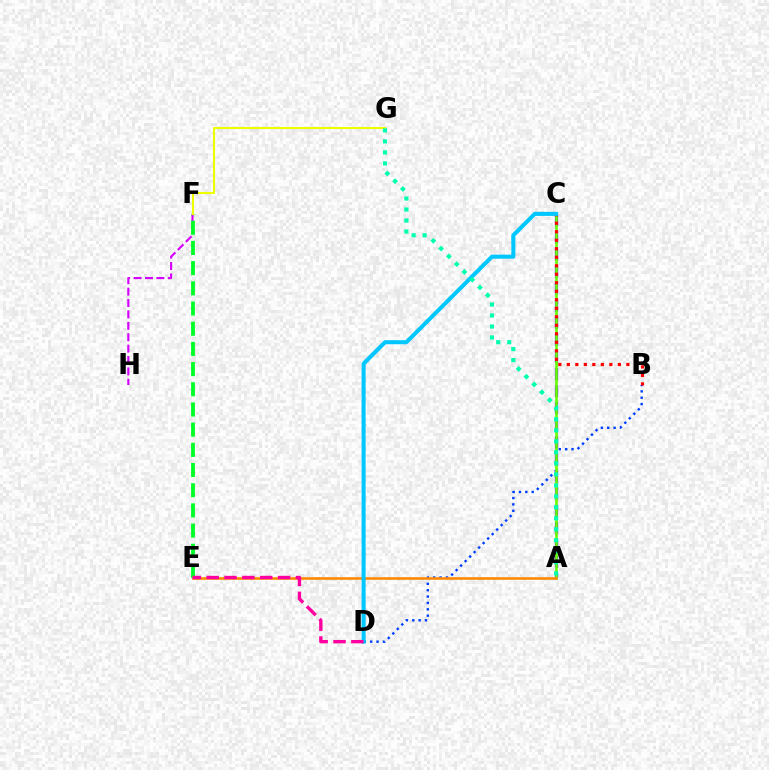{('F', 'H'): [{'color': '#d600ff', 'line_style': 'dashed', 'thickness': 1.55}], ('B', 'D'): [{'color': '#003fff', 'line_style': 'dotted', 'thickness': 1.73}], ('E', 'F'): [{'color': '#00ff27', 'line_style': 'dashed', 'thickness': 2.74}], ('A', 'C'): [{'color': '#4f00ff', 'line_style': 'dashed', 'thickness': 2.32}, {'color': '#66ff00', 'line_style': 'solid', 'thickness': 1.89}], ('B', 'C'): [{'color': '#ff0000', 'line_style': 'dotted', 'thickness': 2.31}], ('A', 'E'): [{'color': '#ff8800', 'line_style': 'solid', 'thickness': 1.86}], ('C', 'D'): [{'color': '#00c7ff', 'line_style': 'solid', 'thickness': 2.91}], ('D', 'E'): [{'color': '#ff00a0', 'line_style': 'dashed', 'thickness': 2.42}], ('F', 'G'): [{'color': '#eeff00', 'line_style': 'solid', 'thickness': 1.54}], ('A', 'G'): [{'color': '#00ffaf', 'line_style': 'dotted', 'thickness': 2.99}]}